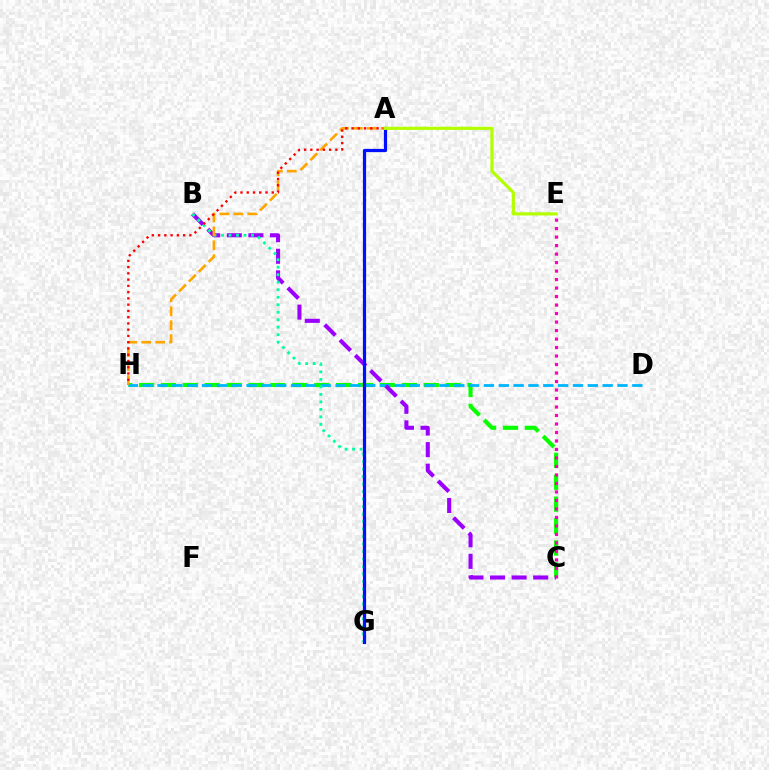{('C', 'H'): [{'color': '#08ff00', 'line_style': 'dashed', 'thickness': 2.97}], ('D', 'H'): [{'color': '#00b5ff', 'line_style': 'dashed', 'thickness': 2.02}], ('B', 'C'): [{'color': '#9b00ff', 'line_style': 'dashed', 'thickness': 2.93}], ('B', 'G'): [{'color': '#00ff9d', 'line_style': 'dotted', 'thickness': 2.04}], ('A', 'H'): [{'color': '#ffa500', 'line_style': 'dashed', 'thickness': 1.9}, {'color': '#ff0000', 'line_style': 'dotted', 'thickness': 1.7}], ('A', 'G'): [{'color': '#0010ff', 'line_style': 'solid', 'thickness': 2.3}], ('C', 'E'): [{'color': '#ff00bd', 'line_style': 'dotted', 'thickness': 2.31}], ('A', 'E'): [{'color': '#b3ff00', 'line_style': 'solid', 'thickness': 2.28}]}